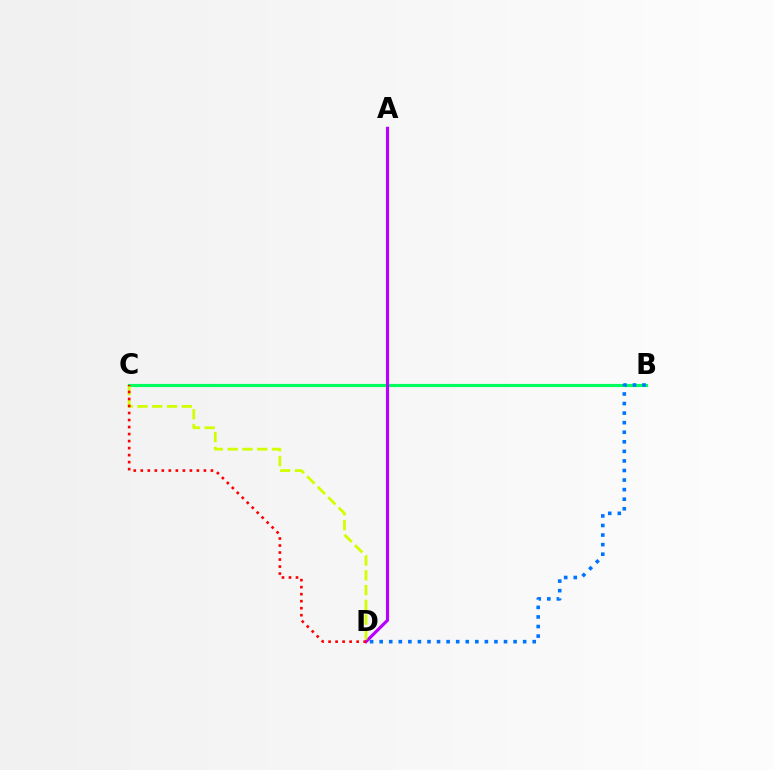{('B', 'C'): [{'color': '#00ff5c', 'line_style': 'solid', 'thickness': 2.27}], ('B', 'D'): [{'color': '#0074ff', 'line_style': 'dotted', 'thickness': 2.6}], ('A', 'D'): [{'color': '#b900ff', 'line_style': 'solid', 'thickness': 2.26}], ('C', 'D'): [{'color': '#d1ff00', 'line_style': 'dashed', 'thickness': 2.01}, {'color': '#ff0000', 'line_style': 'dotted', 'thickness': 1.91}]}